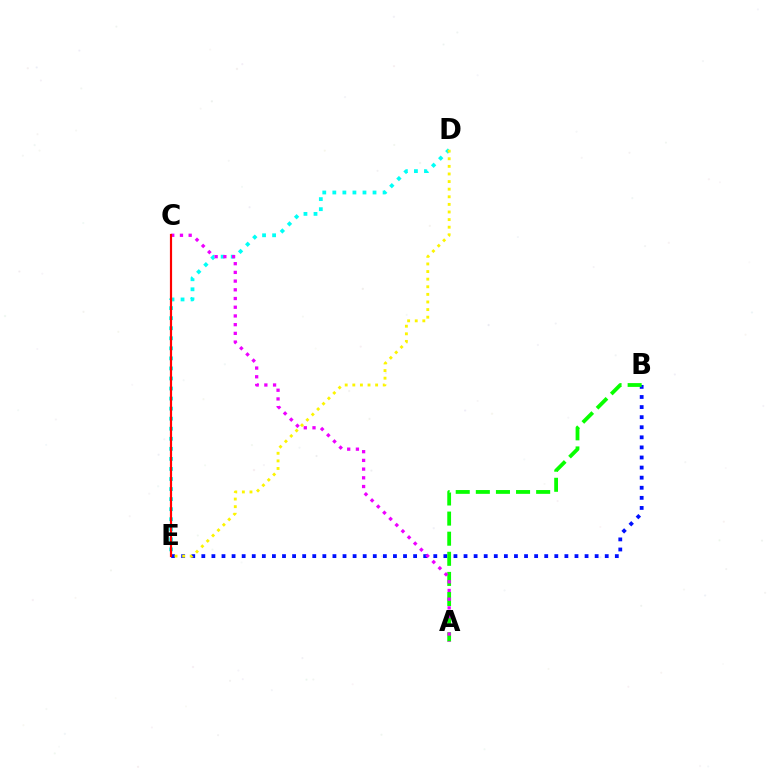{('D', 'E'): [{'color': '#00fff6', 'line_style': 'dotted', 'thickness': 2.73}, {'color': '#fcf500', 'line_style': 'dotted', 'thickness': 2.07}], ('B', 'E'): [{'color': '#0010ff', 'line_style': 'dotted', 'thickness': 2.74}], ('A', 'B'): [{'color': '#08ff00', 'line_style': 'dashed', 'thickness': 2.73}], ('A', 'C'): [{'color': '#ee00ff', 'line_style': 'dotted', 'thickness': 2.37}], ('C', 'E'): [{'color': '#ff0000', 'line_style': 'solid', 'thickness': 1.57}]}